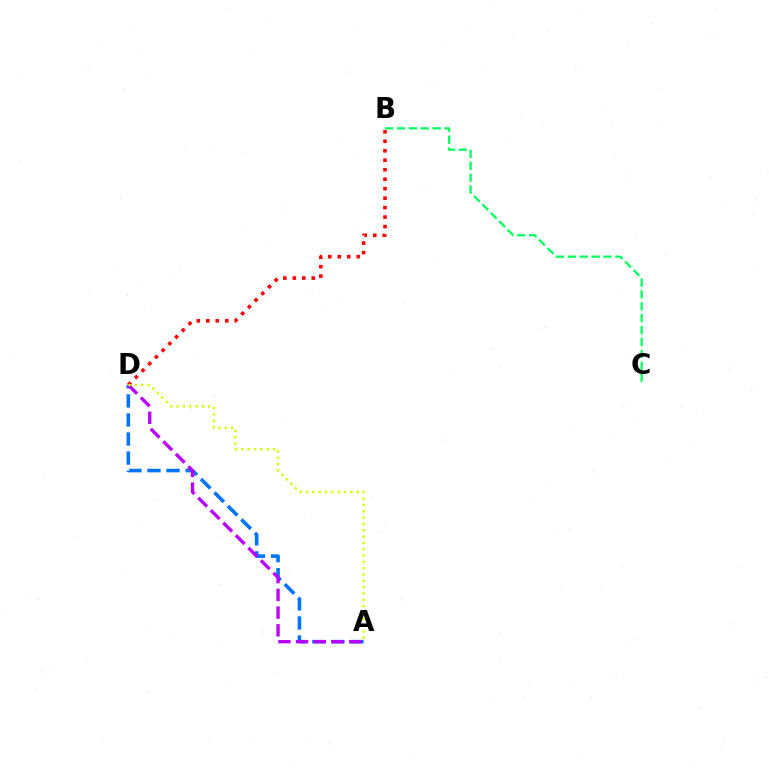{('B', 'D'): [{'color': '#ff0000', 'line_style': 'dotted', 'thickness': 2.57}], ('B', 'C'): [{'color': '#00ff5c', 'line_style': 'dashed', 'thickness': 1.61}], ('A', 'D'): [{'color': '#0074ff', 'line_style': 'dashed', 'thickness': 2.59}, {'color': '#b900ff', 'line_style': 'dashed', 'thickness': 2.41}, {'color': '#d1ff00', 'line_style': 'dotted', 'thickness': 1.72}]}